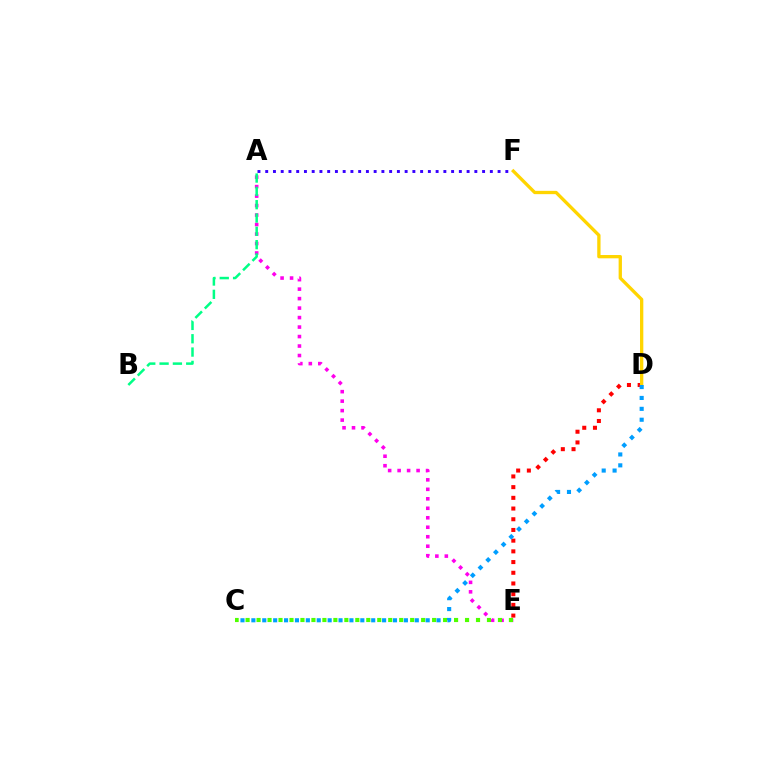{('D', 'E'): [{'color': '#ff0000', 'line_style': 'dotted', 'thickness': 2.91}], ('A', 'E'): [{'color': '#ff00ed', 'line_style': 'dotted', 'thickness': 2.58}], ('A', 'F'): [{'color': '#3700ff', 'line_style': 'dotted', 'thickness': 2.1}], ('D', 'F'): [{'color': '#ffd500', 'line_style': 'solid', 'thickness': 2.38}], ('C', 'E'): [{'color': '#4fff00', 'line_style': 'dotted', 'thickness': 2.98}], ('A', 'B'): [{'color': '#00ff86', 'line_style': 'dashed', 'thickness': 1.81}], ('C', 'D'): [{'color': '#009eff', 'line_style': 'dotted', 'thickness': 2.96}]}